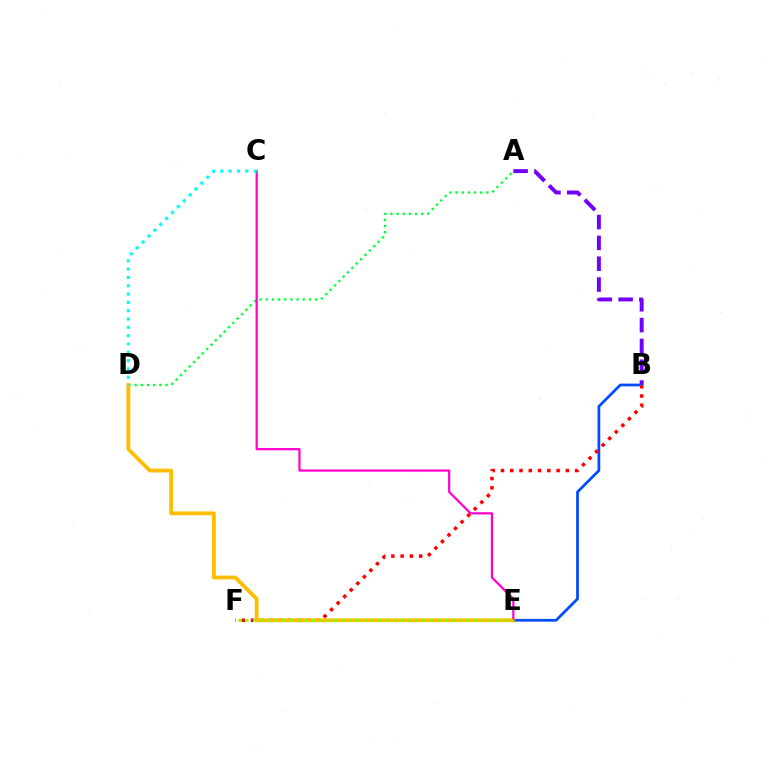{('A', 'B'): [{'color': '#7200ff', 'line_style': 'dashed', 'thickness': 2.83}], ('A', 'D'): [{'color': '#00ff39', 'line_style': 'dotted', 'thickness': 1.68}], ('B', 'E'): [{'color': '#004bff', 'line_style': 'solid', 'thickness': 1.97}], ('B', 'F'): [{'color': '#ff0000', 'line_style': 'dotted', 'thickness': 2.52}], ('D', 'E'): [{'color': '#ffbd00', 'line_style': 'solid', 'thickness': 2.75}], ('C', 'E'): [{'color': '#ff00cf', 'line_style': 'solid', 'thickness': 1.6}], ('E', 'F'): [{'color': '#84ff00', 'line_style': 'dotted', 'thickness': 2.0}], ('C', 'D'): [{'color': '#00fff6', 'line_style': 'dotted', 'thickness': 2.26}]}